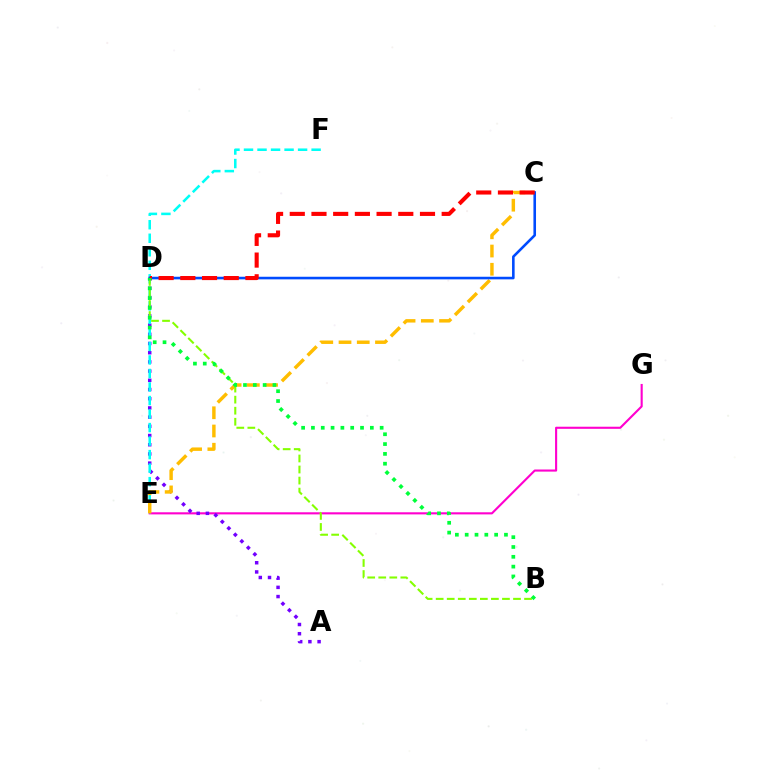{('E', 'G'): [{'color': '#ff00cf', 'line_style': 'solid', 'thickness': 1.52}], ('A', 'D'): [{'color': '#7200ff', 'line_style': 'dotted', 'thickness': 2.5}], ('E', 'F'): [{'color': '#00fff6', 'line_style': 'dashed', 'thickness': 1.84}], ('C', 'E'): [{'color': '#ffbd00', 'line_style': 'dashed', 'thickness': 2.48}], ('B', 'D'): [{'color': '#84ff00', 'line_style': 'dashed', 'thickness': 1.5}, {'color': '#00ff39', 'line_style': 'dotted', 'thickness': 2.67}], ('C', 'D'): [{'color': '#004bff', 'line_style': 'solid', 'thickness': 1.87}, {'color': '#ff0000', 'line_style': 'dashed', 'thickness': 2.95}]}